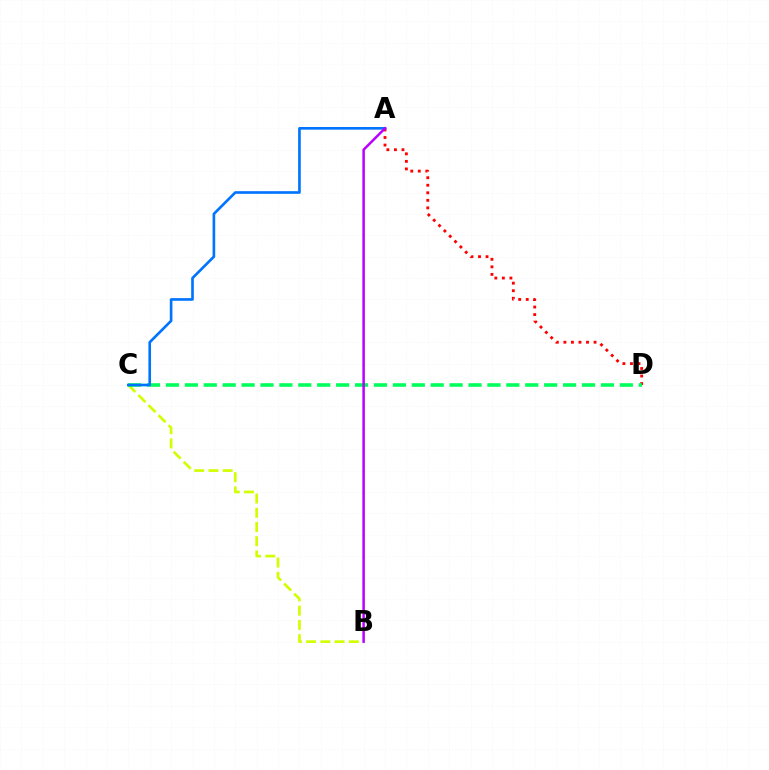{('A', 'D'): [{'color': '#ff0000', 'line_style': 'dotted', 'thickness': 2.05}], ('B', 'C'): [{'color': '#d1ff00', 'line_style': 'dashed', 'thickness': 1.93}], ('C', 'D'): [{'color': '#00ff5c', 'line_style': 'dashed', 'thickness': 2.57}], ('A', 'C'): [{'color': '#0074ff', 'line_style': 'solid', 'thickness': 1.91}], ('A', 'B'): [{'color': '#b900ff', 'line_style': 'solid', 'thickness': 1.8}]}